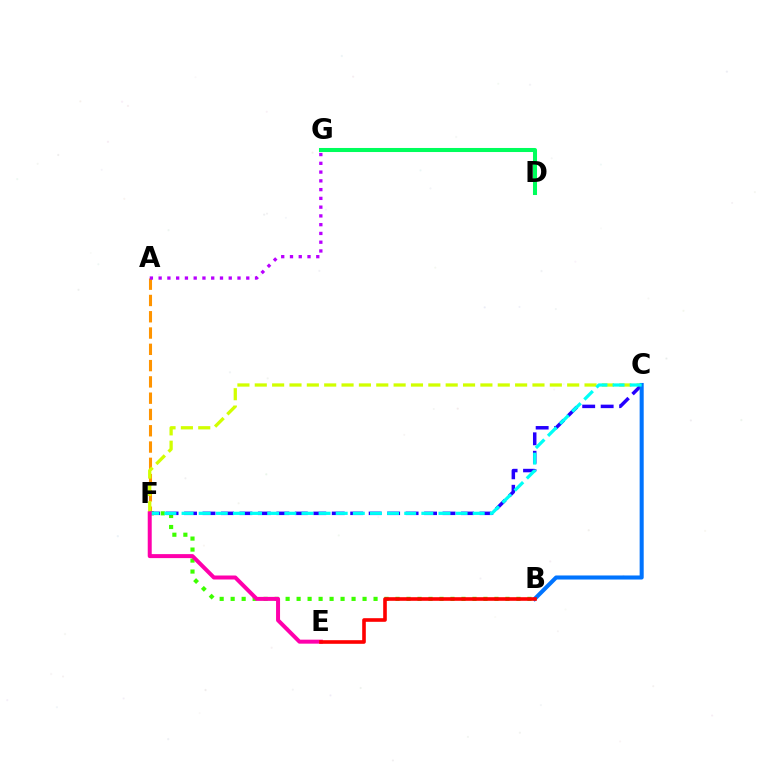{('B', 'F'): [{'color': '#3dff00', 'line_style': 'dotted', 'thickness': 2.99}], ('A', 'F'): [{'color': '#ff9400', 'line_style': 'dashed', 'thickness': 2.21}], ('C', 'F'): [{'color': '#d1ff00', 'line_style': 'dashed', 'thickness': 2.36}, {'color': '#2500ff', 'line_style': 'dashed', 'thickness': 2.51}, {'color': '#00fff6', 'line_style': 'dashed', 'thickness': 2.33}], ('B', 'C'): [{'color': '#0074ff', 'line_style': 'solid', 'thickness': 2.92}], ('D', 'G'): [{'color': '#00ff5c', 'line_style': 'solid', 'thickness': 2.91}], ('A', 'G'): [{'color': '#b900ff', 'line_style': 'dotted', 'thickness': 2.38}], ('E', 'F'): [{'color': '#ff00ac', 'line_style': 'solid', 'thickness': 2.88}], ('B', 'E'): [{'color': '#ff0000', 'line_style': 'solid', 'thickness': 2.6}]}